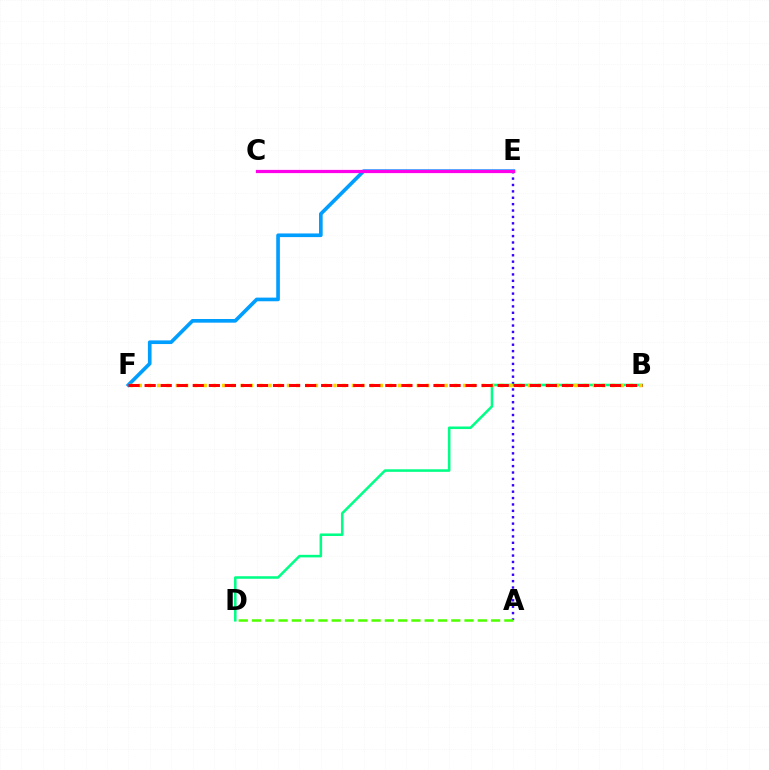{('A', 'E'): [{'color': '#3700ff', 'line_style': 'dotted', 'thickness': 1.74}], ('A', 'D'): [{'color': '#4fff00', 'line_style': 'dashed', 'thickness': 1.8}], ('B', 'D'): [{'color': '#00ff86', 'line_style': 'solid', 'thickness': 1.84}], ('E', 'F'): [{'color': '#009eff', 'line_style': 'solid', 'thickness': 2.63}], ('C', 'E'): [{'color': '#ff00ed', 'line_style': 'solid', 'thickness': 2.32}], ('B', 'F'): [{'color': '#ffd500', 'line_style': 'dotted', 'thickness': 2.52}, {'color': '#ff0000', 'line_style': 'dashed', 'thickness': 2.18}]}